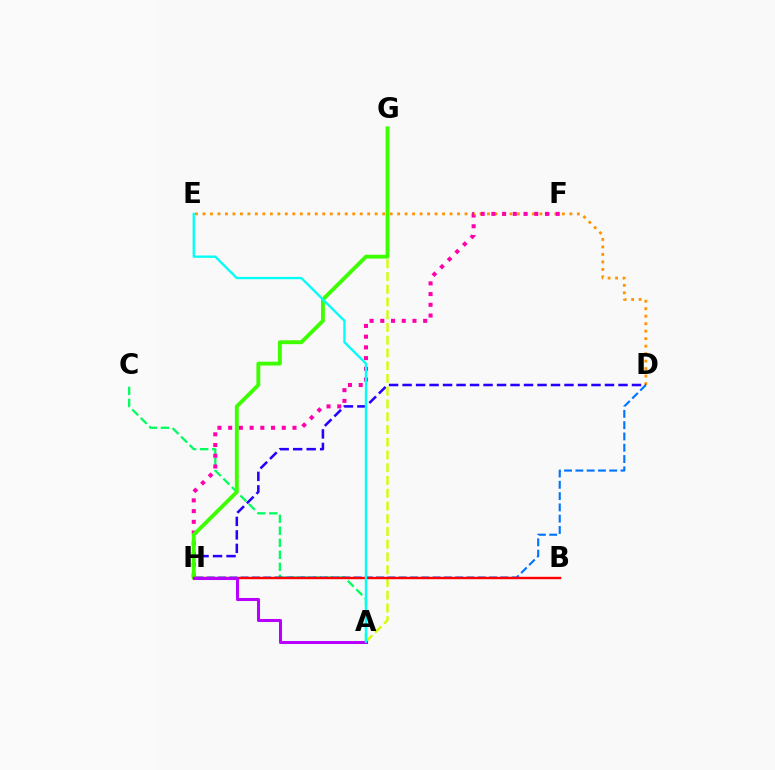{('D', 'E'): [{'color': '#ff9400', 'line_style': 'dotted', 'thickness': 2.03}], ('D', 'H'): [{'color': '#2500ff', 'line_style': 'dashed', 'thickness': 1.83}, {'color': '#0074ff', 'line_style': 'dashed', 'thickness': 1.53}], ('A', 'C'): [{'color': '#00ff5c', 'line_style': 'dashed', 'thickness': 1.63}], ('A', 'G'): [{'color': '#d1ff00', 'line_style': 'dashed', 'thickness': 1.73}], ('F', 'H'): [{'color': '#ff00ac', 'line_style': 'dotted', 'thickness': 2.91}], ('G', 'H'): [{'color': '#3dff00', 'line_style': 'solid', 'thickness': 2.78}], ('B', 'H'): [{'color': '#ff0000', 'line_style': 'solid', 'thickness': 1.73}], ('A', 'H'): [{'color': '#b900ff', 'line_style': 'solid', 'thickness': 2.19}], ('A', 'E'): [{'color': '#00fff6', 'line_style': 'solid', 'thickness': 1.68}]}